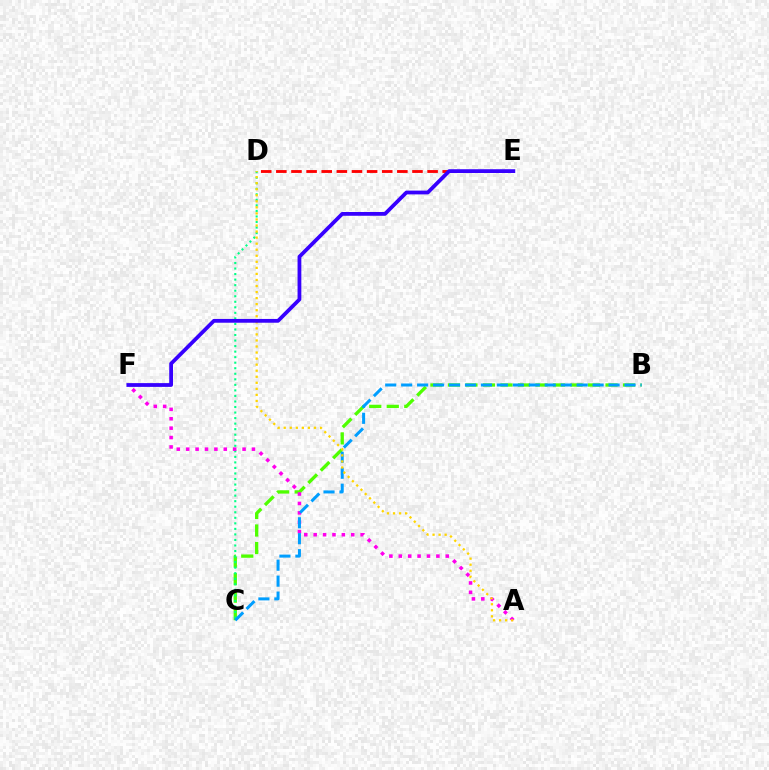{('D', 'E'): [{'color': '#ff0000', 'line_style': 'dashed', 'thickness': 2.05}], ('B', 'C'): [{'color': '#4fff00', 'line_style': 'dashed', 'thickness': 2.38}, {'color': '#009eff', 'line_style': 'dashed', 'thickness': 2.17}], ('C', 'D'): [{'color': '#00ff86', 'line_style': 'dotted', 'thickness': 1.5}], ('A', 'F'): [{'color': '#ff00ed', 'line_style': 'dotted', 'thickness': 2.55}], ('A', 'D'): [{'color': '#ffd500', 'line_style': 'dotted', 'thickness': 1.64}], ('E', 'F'): [{'color': '#3700ff', 'line_style': 'solid', 'thickness': 2.72}]}